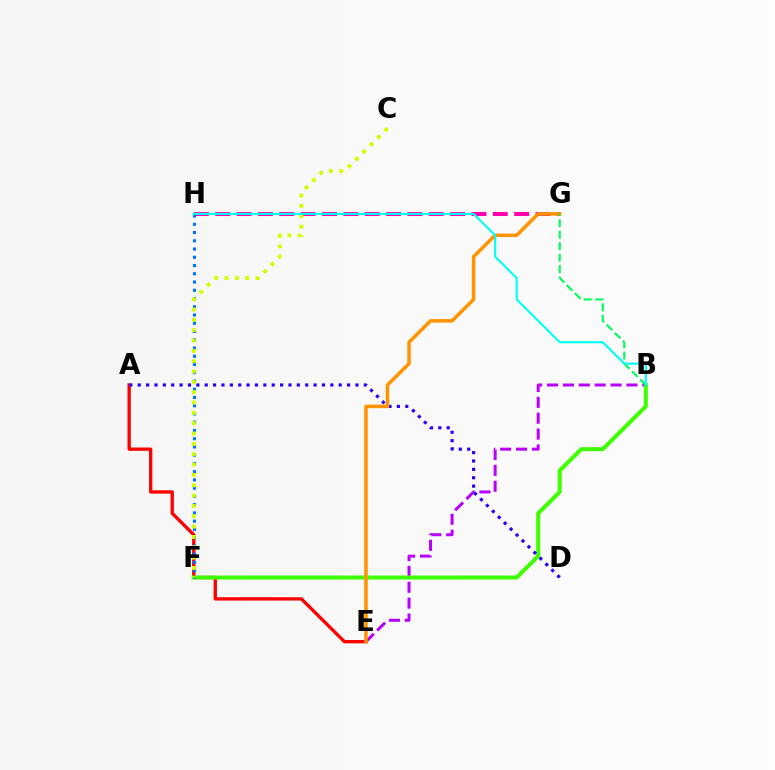{('A', 'E'): [{'color': '#ff0000', 'line_style': 'solid', 'thickness': 2.39}], ('B', 'E'): [{'color': '#b900ff', 'line_style': 'dashed', 'thickness': 2.16}], ('G', 'H'): [{'color': '#ff00ac', 'line_style': 'dashed', 'thickness': 2.9}], ('B', 'F'): [{'color': '#3dff00', 'line_style': 'solid', 'thickness': 2.89}], ('F', 'H'): [{'color': '#0074ff', 'line_style': 'dotted', 'thickness': 2.24}], ('C', 'F'): [{'color': '#d1ff00', 'line_style': 'dotted', 'thickness': 2.81}], ('A', 'D'): [{'color': '#2500ff', 'line_style': 'dotted', 'thickness': 2.28}], ('E', 'G'): [{'color': '#ff9400', 'line_style': 'solid', 'thickness': 2.54}], ('B', 'G'): [{'color': '#00ff5c', 'line_style': 'dashed', 'thickness': 1.56}], ('B', 'H'): [{'color': '#00fff6', 'line_style': 'solid', 'thickness': 1.52}]}